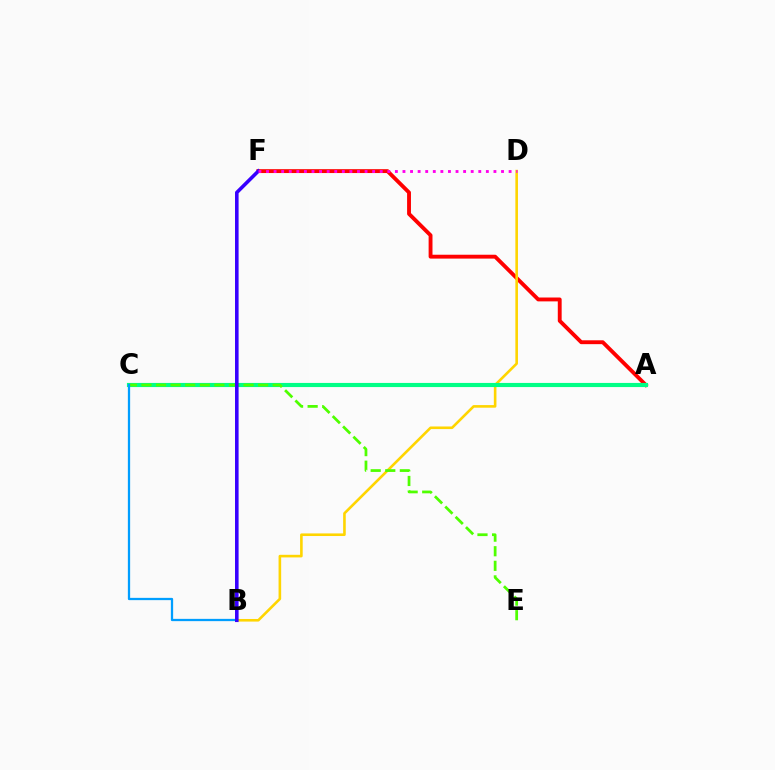{('A', 'F'): [{'color': '#ff0000', 'line_style': 'solid', 'thickness': 2.79}], ('B', 'D'): [{'color': '#ffd500', 'line_style': 'solid', 'thickness': 1.88}], ('A', 'C'): [{'color': '#00ff86', 'line_style': 'solid', 'thickness': 2.98}], ('C', 'E'): [{'color': '#4fff00', 'line_style': 'dashed', 'thickness': 1.98}], ('B', 'C'): [{'color': '#009eff', 'line_style': 'solid', 'thickness': 1.64}], ('B', 'F'): [{'color': '#3700ff', 'line_style': 'solid', 'thickness': 2.58}], ('D', 'F'): [{'color': '#ff00ed', 'line_style': 'dotted', 'thickness': 2.06}]}